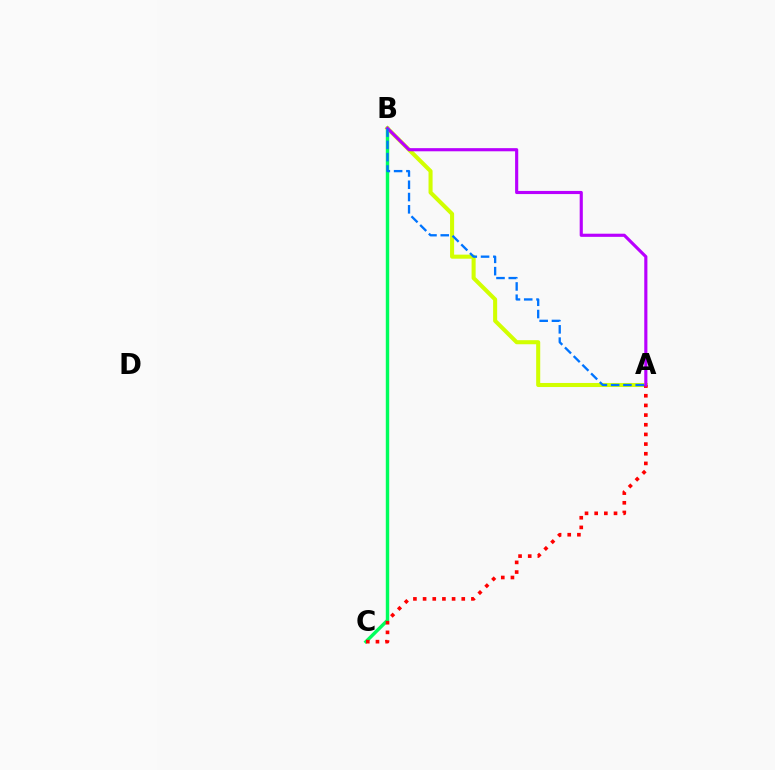{('B', 'C'): [{'color': '#00ff5c', 'line_style': 'solid', 'thickness': 2.46}], ('A', 'B'): [{'color': '#d1ff00', 'line_style': 'solid', 'thickness': 2.92}, {'color': '#b900ff', 'line_style': 'solid', 'thickness': 2.26}, {'color': '#0074ff', 'line_style': 'dashed', 'thickness': 1.67}], ('A', 'C'): [{'color': '#ff0000', 'line_style': 'dotted', 'thickness': 2.63}]}